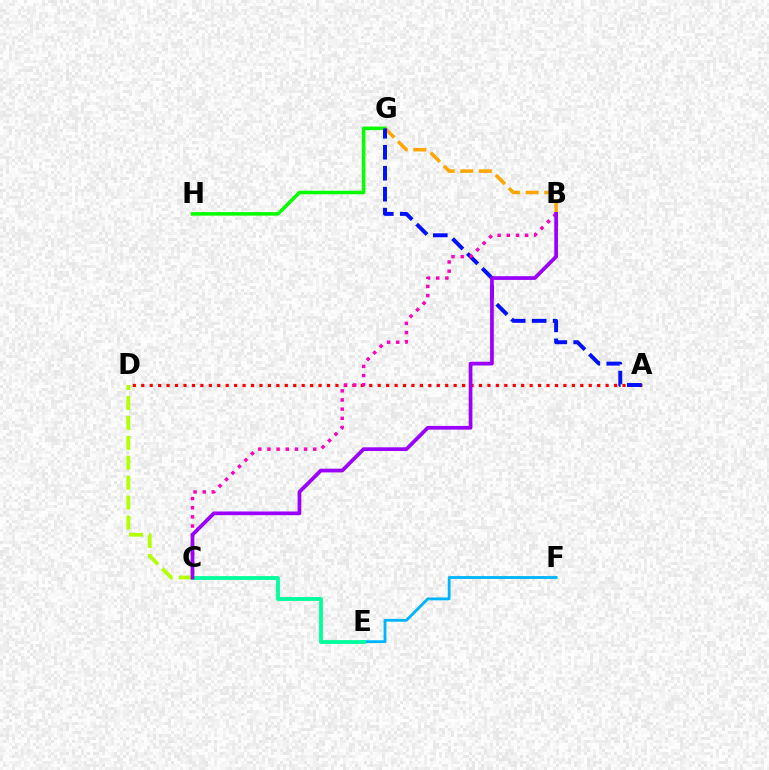{('C', 'D'): [{'color': '#b3ff00', 'line_style': 'dashed', 'thickness': 2.71}], ('A', 'D'): [{'color': '#ff0000', 'line_style': 'dotted', 'thickness': 2.29}], ('G', 'H'): [{'color': '#08ff00', 'line_style': 'solid', 'thickness': 2.56}], ('B', 'G'): [{'color': '#ffa500', 'line_style': 'dashed', 'thickness': 2.52}], ('E', 'F'): [{'color': '#00b5ff', 'line_style': 'solid', 'thickness': 2.03}], ('A', 'G'): [{'color': '#0010ff', 'line_style': 'dashed', 'thickness': 2.85}], ('C', 'E'): [{'color': '#00ff9d', 'line_style': 'solid', 'thickness': 2.73}], ('B', 'C'): [{'color': '#ff00bd', 'line_style': 'dotted', 'thickness': 2.49}, {'color': '#9b00ff', 'line_style': 'solid', 'thickness': 2.68}]}